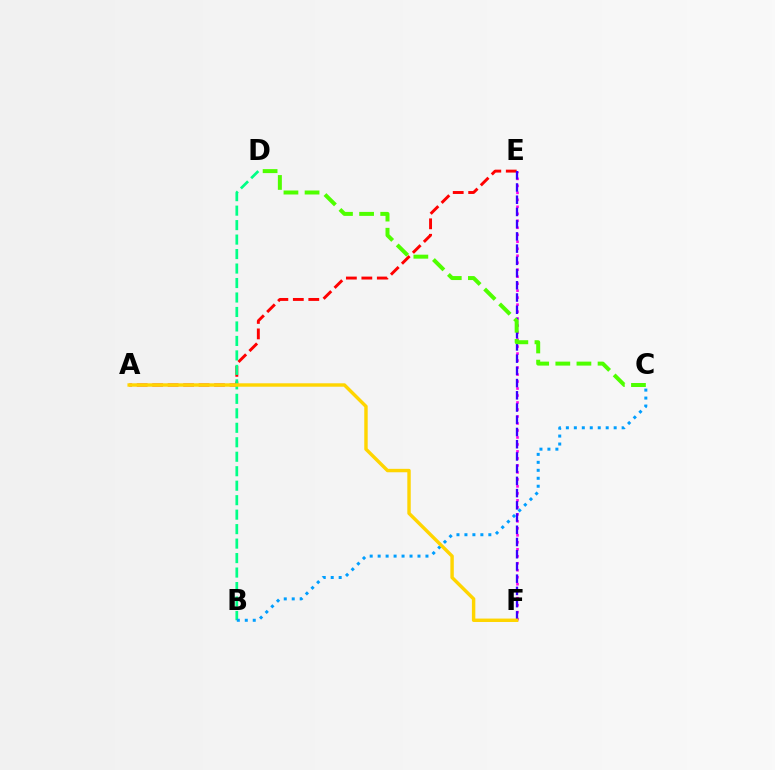{('A', 'E'): [{'color': '#ff0000', 'line_style': 'dashed', 'thickness': 2.1}], ('E', 'F'): [{'color': '#ff00ed', 'line_style': 'dotted', 'thickness': 1.9}, {'color': '#3700ff', 'line_style': 'dashed', 'thickness': 1.66}], ('B', 'D'): [{'color': '#00ff86', 'line_style': 'dashed', 'thickness': 1.97}], ('B', 'C'): [{'color': '#009eff', 'line_style': 'dotted', 'thickness': 2.16}], ('A', 'F'): [{'color': '#ffd500', 'line_style': 'solid', 'thickness': 2.47}], ('C', 'D'): [{'color': '#4fff00', 'line_style': 'dashed', 'thickness': 2.87}]}